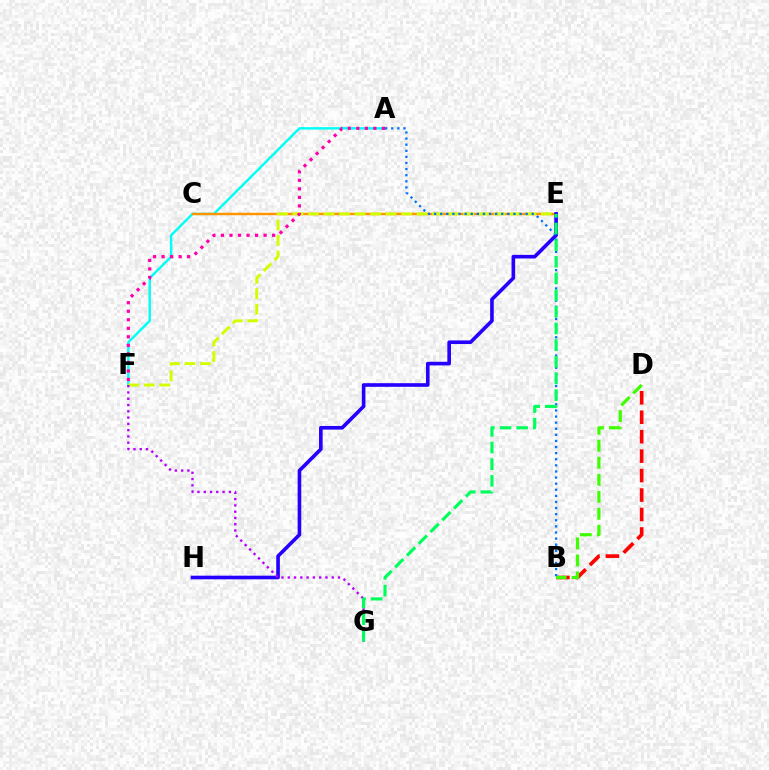{('A', 'F'): [{'color': '#00fff6', 'line_style': 'solid', 'thickness': 1.76}, {'color': '#ff00ac', 'line_style': 'dotted', 'thickness': 2.32}], ('C', 'E'): [{'color': '#ff9400', 'line_style': 'solid', 'thickness': 1.74}], ('E', 'H'): [{'color': '#2500ff', 'line_style': 'solid', 'thickness': 2.61}], ('E', 'F'): [{'color': '#d1ff00', 'line_style': 'dashed', 'thickness': 2.11}], ('F', 'G'): [{'color': '#b900ff', 'line_style': 'dotted', 'thickness': 1.71}], ('B', 'D'): [{'color': '#ff0000', 'line_style': 'dashed', 'thickness': 2.64}, {'color': '#3dff00', 'line_style': 'dashed', 'thickness': 2.31}], ('A', 'B'): [{'color': '#0074ff', 'line_style': 'dotted', 'thickness': 1.66}], ('E', 'G'): [{'color': '#00ff5c', 'line_style': 'dashed', 'thickness': 2.26}]}